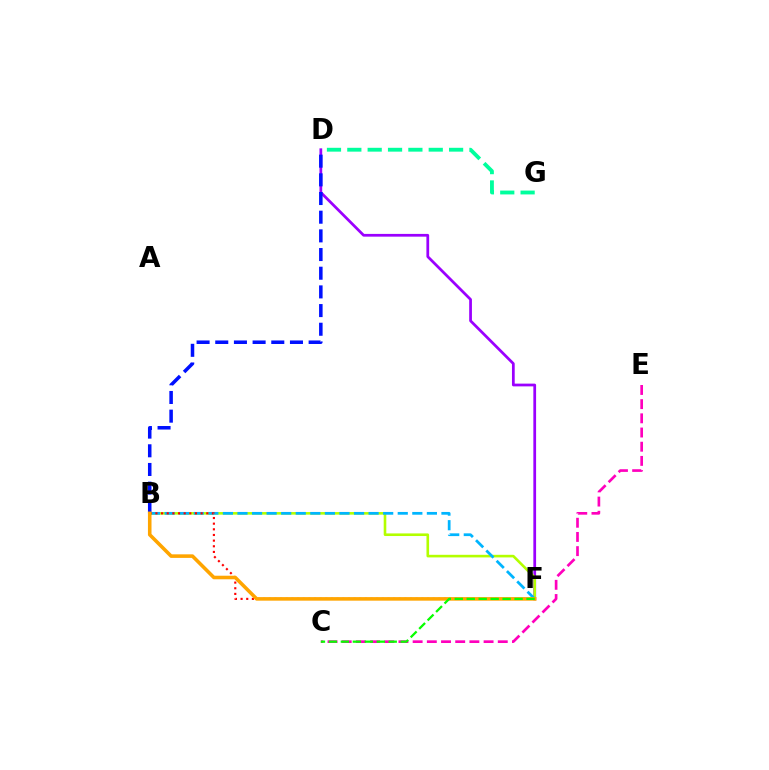{('D', 'G'): [{'color': '#00ff9d', 'line_style': 'dashed', 'thickness': 2.76}], ('D', 'F'): [{'color': '#9b00ff', 'line_style': 'solid', 'thickness': 1.98}], ('B', 'F'): [{'color': '#b3ff00', 'line_style': 'solid', 'thickness': 1.88}, {'color': '#00b5ff', 'line_style': 'dashed', 'thickness': 1.98}, {'color': '#ff0000', 'line_style': 'dotted', 'thickness': 1.53}, {'color': '#ffa500', 'line_style': 'solid', 'thickness': 2.57}], ('B', 'D'): [{'color': '#0010ff', 'line_style': 'dashed', 'thickness': 2.54}], ('C', 'E'): [{'color': '#ff00bd', 'line_style': 'dashed', 'thickness': 1.93}], ('C', 'F'): [{'color': '#08ff00', 'line_style': 'dashed', 'thickness': 1.63}]}